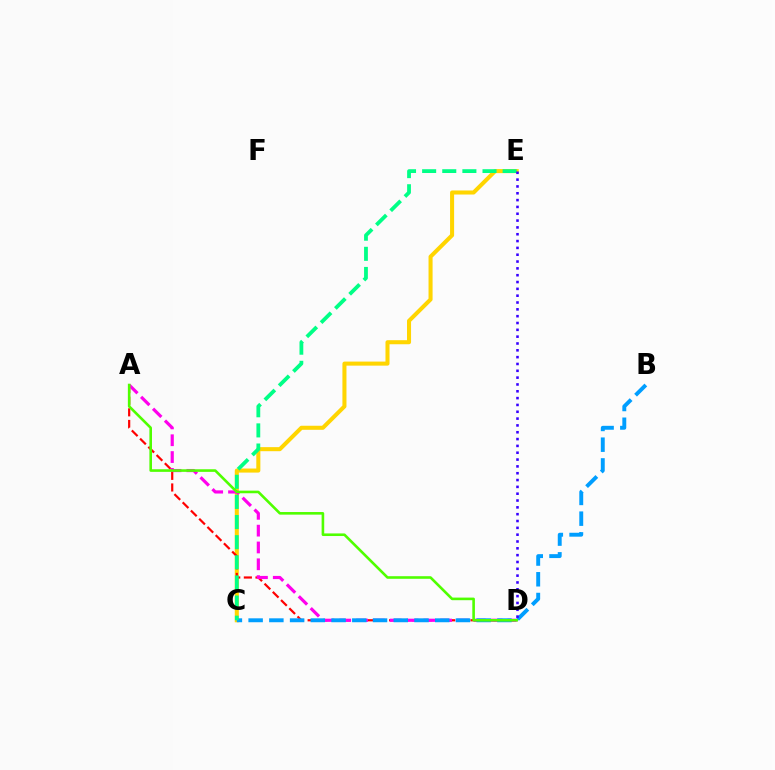{('C', 'E'): [{'color': '#ffd500', 'line_style': 'solid', 'thickness': 2.92}, {'color': '#00ff86', 'line_style': 'dashed', 'thickness': 2.73}], ('A', 'D'): [{'color': '#ff0000', 'line_style': 'dashed', 'thickness': 1.58}, {'color': '#ff00ed', 'line_style': 'dashed', 'thickness': 2.29}, {'color': '#4fff00', 'line_style': 'solid', 'thickness': 1.88}], ('B', 'C'): [{'color': '#009eff', 'line_style': 'dashed', 'thickness': 2.82}], ('D', 'E'): [{'color': '#3700ff', 'line_style': 'dotted', 'thickness': 1.86}]}